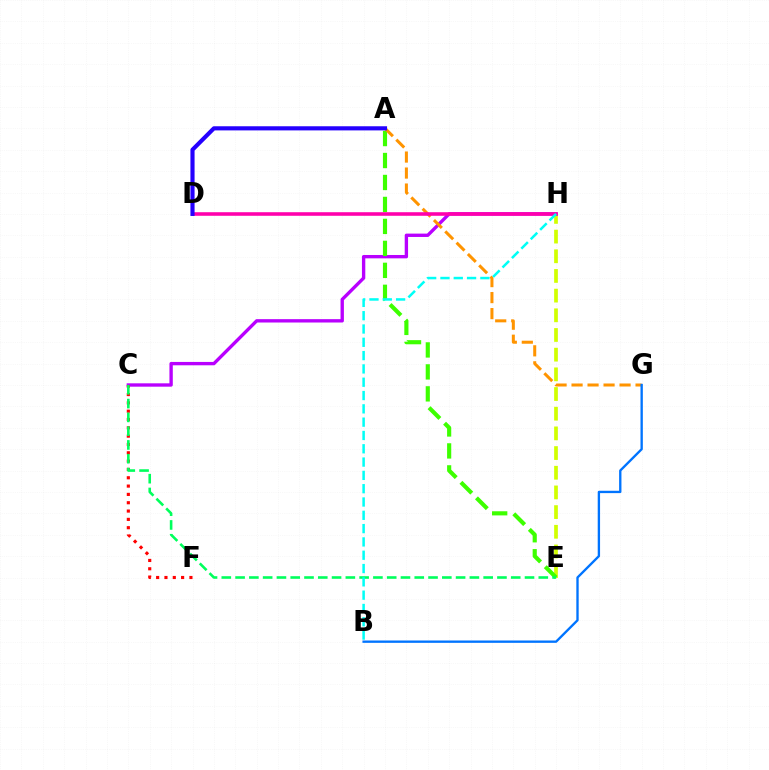{('E', 'H'): [{'color': '#d1ff00', 'line_style': 'dashed', 'thickness': 2.67}], ('C', 'H'): [{'color': '#b900ff', 'line_style': 'solid', 'thickness': 2.42}], ('A', 'E'): [{'color': '#3dff00', 'line_style': 'dashed', 'thickness': 2.98}], ('A', 'G'): [{'color': '#ff9400', 'line_style': 'dashed', 'thickness': 2.17}], ('D', 'H'): [{'color': '#ff00ac', 'line_style': 'solid', 'thickness': 2.58}], ('B', 'G'): [{'color': '#0074ff', 'line_style': 'solid', 'thickness': 1.69}], ('C', 'F'): [{'color': '#ff0000', 'line_style': 'dotted', 'thickness': 2.26}], ('A', 'D'): [{'color': '#2500ff', 'line_style': 'solid', 'thickness': 2.98}], ('C', 'E'): [{'color': '#00ff5c', 'line_style': 'dashed', 'thickness': 1.87}], ('B', 'H'): [{'color': '#00fff6', 'line_style': 'dashed', 'thickness': 1.81}]}